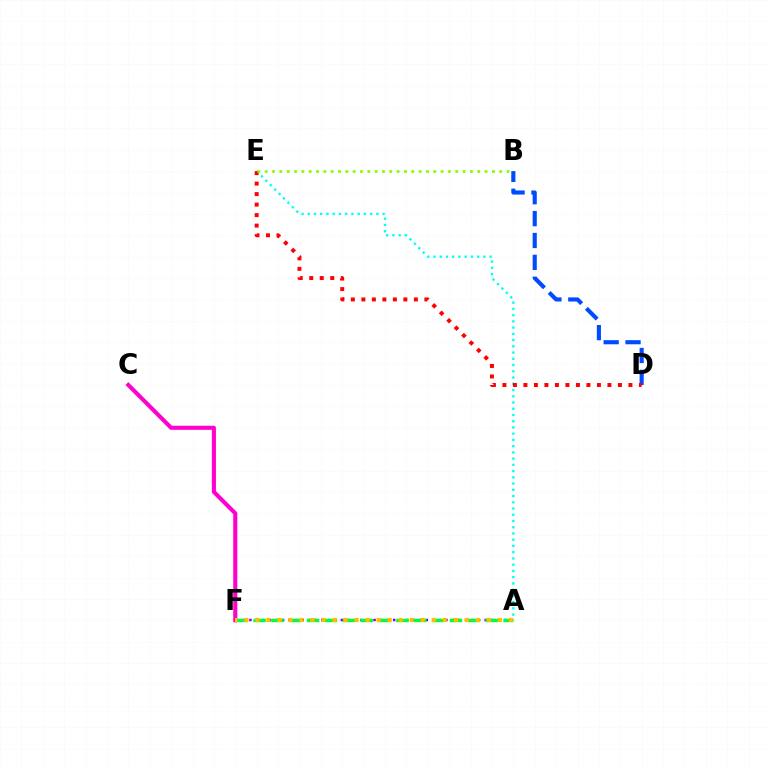{('B', 'D'): [{'color': '#004bff', 'line_style': 'dashed', 'thickness': 2.97}], ('A', 'F'): [{'color': '#7200ff', 'line_style': 'dotted', 'thickness': 1.78}, {'color': '#00ff39', 'line_style': 'dashed', 'thickness': 2.43}, {'color': '#ffbd00', 'line_style': 'dotted', 'thickness': 3.0}], ('C', 'F'): [{'color': '#ff00cf', 'line_style': 'solid', 'thickness': 2.95}], ('A', 'E'): [{'color': '#00fff6', 'line_style': 'dotted', 'thickness': 1.7}], ('D', 'E'): [{'color': '#ff0000', 'line_style': 'dotted', 'thickness': 2.85}], ('B', 'E'): [{'color': '#84ff00', 'line_style': 'dotted', 'thickness': 1.99}]}